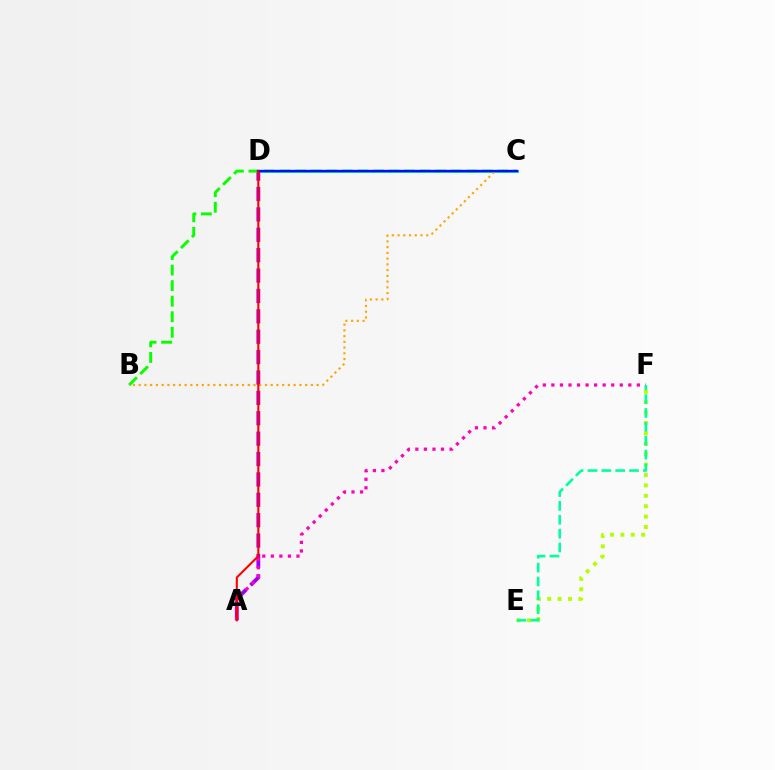{('E', 'F'): [{'color': '#b3ff00', 'line_style': 'dotted', 'thickness': 2.82}, {'color': '#00ff9d', 'line_style': 'dashed', 'thickness': 1.88}], ('C', 'D'): [{'color': '#00b5ff', 'line_style': 'solid', 'thickness': 1.96}, {'color': '#0010ff', 'line_style': 'solid', 'thickness': 1.68}], ('A', 'D'): [{'color': '#9b00ff', 'line_style': 'dashed', 'thickness': 2.77}, {'color': '#ff0000', 'line_style': 'solid', 'thickness': 1.51}], ('A', 'F'): [{'color': '#ff00bd', 'line_style': 'dotted', 'thickness': 2.32}], ('B', 'C'): [{'color': '#ffa500', 'line_style': 'dotted', 'thickness': 1.56}, {'color': '#08ff00', 'line_style': 'dashed', 'thickness': 2.11}]}